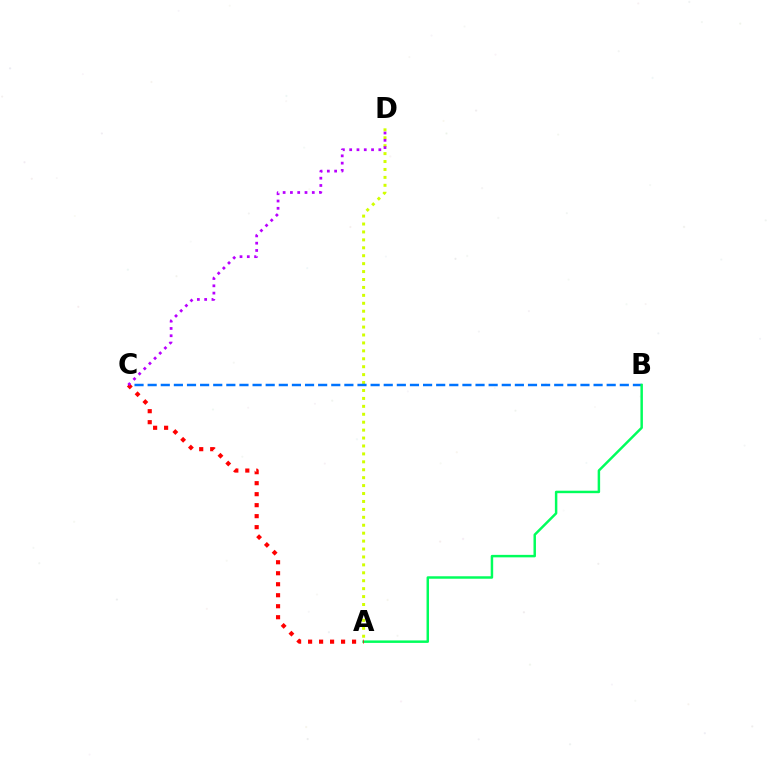{('A', 'D'): [{'color': '#d1ff00', 'line_style': 'dotted', 'thickness': 2.15}], ('B', 'C'): [{'color': '#0074ff', 'line_style': 'dashed', 'thickness': 1.78}], ('A', 'B'): [{'color': '#00ff5c', 'line_style': 'solid', 'thickness': 1.78}], ('A', 'C'): [{'color': '#ff0000', 'line_style': 'dotted', 'thickness': 2.99}], ('C', 'D'): [{'color': '#b900ff', 'line_style': 'dotted', 'thickness': 1.98}]}